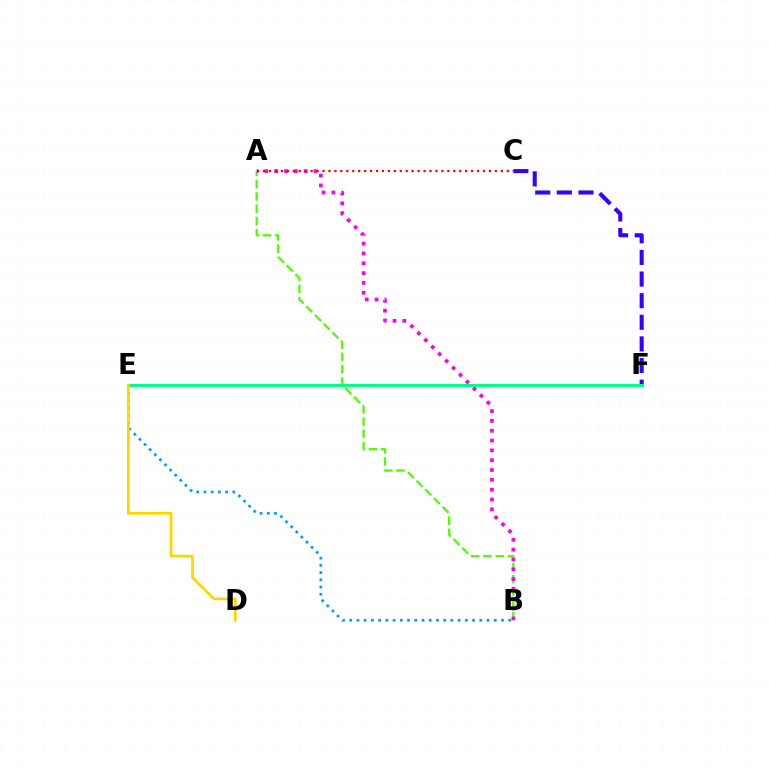{('C', 'F'): [{'color': '#3700ff', 'line_style': 'dashed', 'thickness': 2.94}], ('B', 'E'): [{'color': '#009eff', 'line_style': 'dotted', 'thickness': 1.96}], ('A', 'B'): [{'color': '#4fff00', 'line_style': 'dashed', 'thickness': 1.67}, {'color': '#ff00ed', 'line_style': 'dotted', 'thickness': 2.67}], ('A', 'C'): [{'color': '#ff0000', 'line_style': 'dotted', 'thickness': 1.62}], ('E', 'F'): [{'color': '#00ff86', 'line_style': 'solid', 'thickness': 2.16}], ('D', 'E'): [{'color': '#ffd500', 'line_style': 'solid', 'thickness': 1.94}]}